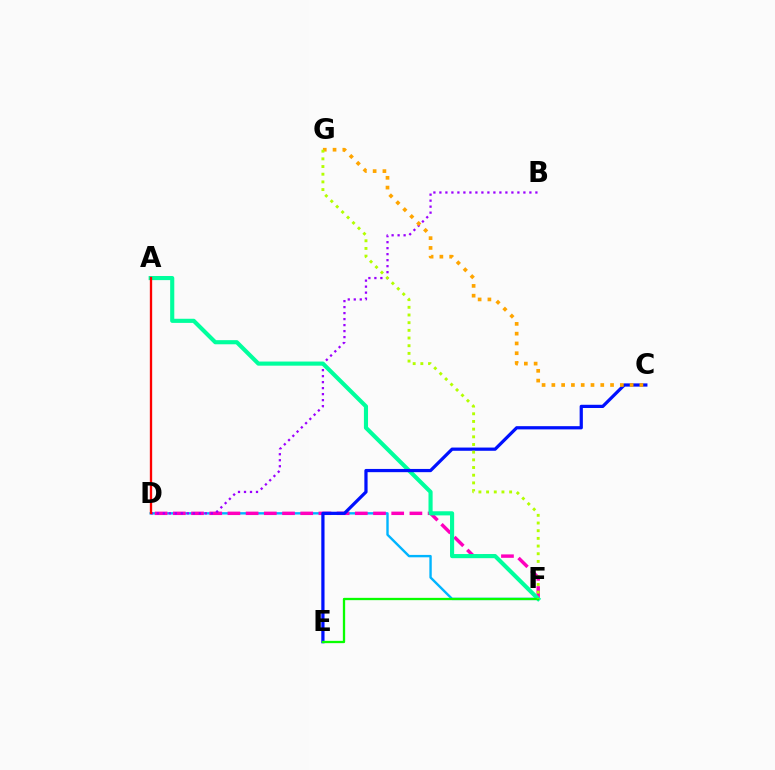{('D', 'F'): [{'color': '#00b5ff', 'line_style': 'solid', 'thickness': 1.72}, {'color': '#ff00bd', 'line_style': 'dashed', 'thickness': 2.47}], ('B', 'D'): [{'color': '#9b00ff', 'line_style': 'dotted', 'thickness': 1.63}], ('A', 'F'): [{'color': '#00ff9d', 'line_style': 'solid', 'thickness': 2.97}], ('C', 'E'): [{'color': '#0010ff', 'line_style': 'solid', 'thickness': 2.32}], ('C', 'G'): [{'color': '#ffa500', 'line_style': 'dotted', 'thickness': 2.66}], ('E', 'F'): [{'color': '#08ff00', 'line_style': 'solid', 'thickness': 1.65}], ('F', 'G'): [{'color': '#b3ff00', 'line_style': 'dotted', 'thickness': 2.09}], ('A', 'D'): [{'color': '#ff0000', 'line_style': 'solid', 'thickness': 1.67}]}